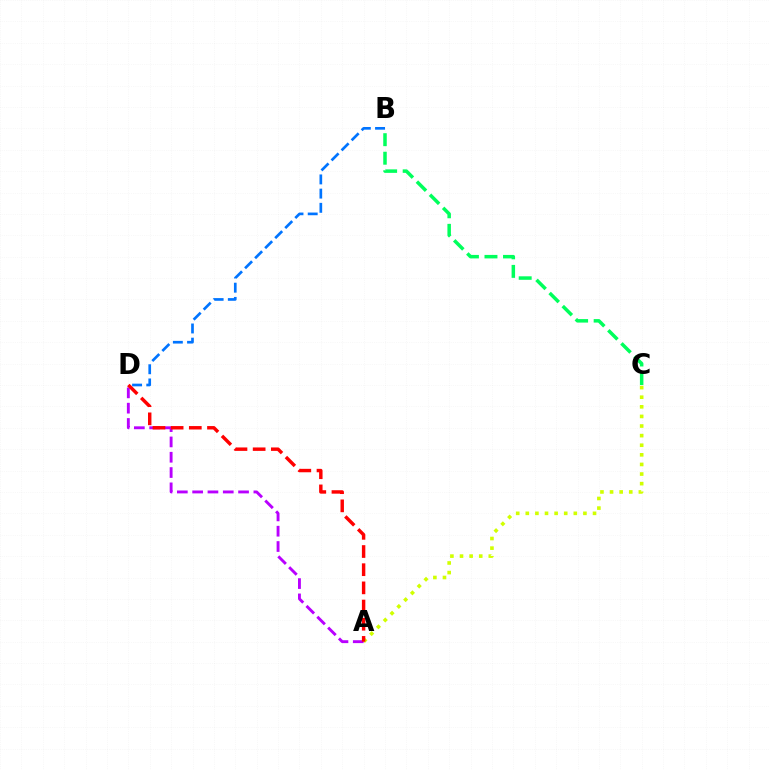{('A', 'C'): [{'color': '#d1ff00', 'line_style': 'dotted', 'thickness': 2.61}], ('B', 'C'): [{'color': '#00ff5c', 'line_style': 'dashed', 'thickness': 2.52}], ('A', 'D'): [{'color': '#b900ff', 'line_style': 'dashed', 'thickness': 2.08}, {'color': '#ff0000', 'line_style': 'dashed', 'thickness': 2.47}], ('B', 'D'): [{'color': '#0074ff', 'line_style': 'dashed', 'thickness': 1.93}]}